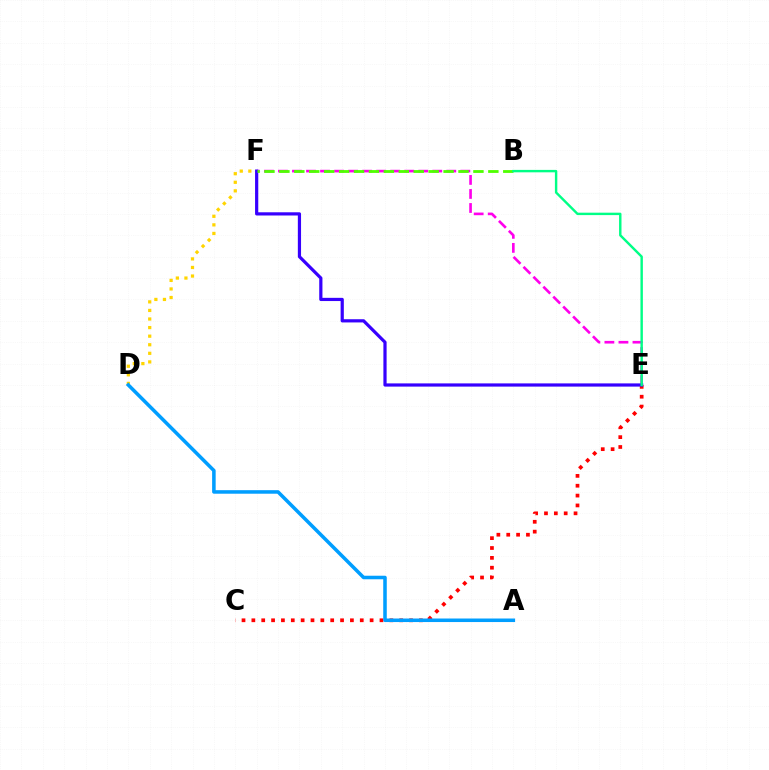{('D', 'F'): [{'color': '#ffd500', 'line_style': 'dotted', 'thickness': 2.33}], ('E', 'F'): [{'color': '#ff00ed', 'line_style': 'dashed', 'thickness': 1.91}, {'color': '#3700ff', 'line_style': 'solid', 'thickness': 2.31}], ('C', 'E'): [{'color': '#ff0000', 'line_style': 'dotted', 'thickness': 2.68}], ('A', 'D'): [{'color': '#009eff', 'line_style': 'solid', 'thickness': 2.55}], ('B', 'F'): [{'color': '#4fff00', 'line_style': 'dashed', 'thickness': 2.03}], ('B', 'E'): [{'color': '#00ff86', 'line_style': 'solid', 'thickness': 1.74}]}